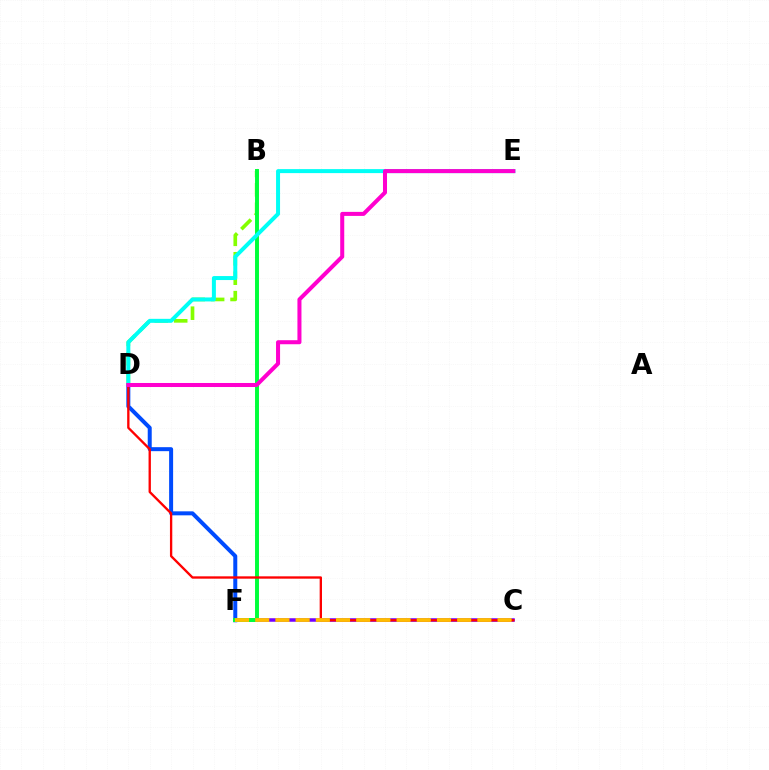{('D', 'F'): [{'color': '#004bff', 'line_style': 'solid', 'thickness': 2.88}], ('B', 'D'): [{'color': '#84ff00', 'line_style': 'dashed', 'thickness': 2.64}], ('C', 'F'): [{'color': '#7200ff', 'line_style': 'solid', 'thickness': 2.53}, {'color': '#ffbd00', 'line_style': 'dashed', 'thickness': 2.74}], ('B', 'F'): [{'color': '#00ff39', 'line_style': 'solid', 'thickness': 2.84}], ('C', 'D'): [{'color': '#ff0000', 'line_style': 'solid', 'thickness': 1.68}], ('D', 'E'): [{'color': '#00fff6', 'line_style': 'solid', 'thickness': 2.88}, {'color': '#ff00cf', 'line_style': 'solid', 'thickness': 2.9}]}